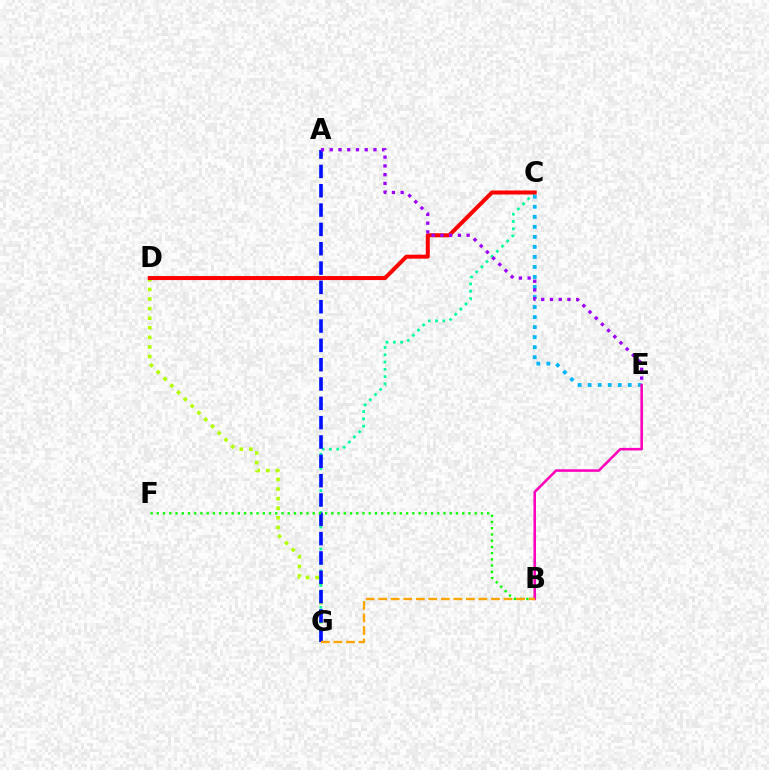{('D', 'G'): [{'color': '#b3ff00', 'line_style': 'dotted', 'thickness': 2.6}], ('C', 'G'): [{'color': '#00ff9d', 'line_style': 'dotted', 'thickness': 1.98}], ('A', 'G'): [{'color': '#0010ff', 'line_style': 'dashed', 'thickness': 2.63}], ('B', 'F'): [{'color': '#08ff00', 'line_style': 'dotted', 'thickness': 1.69}], ('C', 'D'): [{'color': '#ff0000', 'line_style': 'solid', 'thickness': 2.89}], ('C', 'E'): [{'color': '#00b5ff', 'line_style': 'dotted', 'thickness': 2.72}], ('B', 'E'): [{'color': '#ff00bd', 'line_style': 'solid', 'thickness': 1.84}], ('A', 'E'): [{'color': '#9b00ff', 'line_style': 'dotted', 'thickness': 2.38}], ('B', 'G'): [{'color': '#ffa500', 'line_style': 'dashed', 'thickness': 1.7}]}